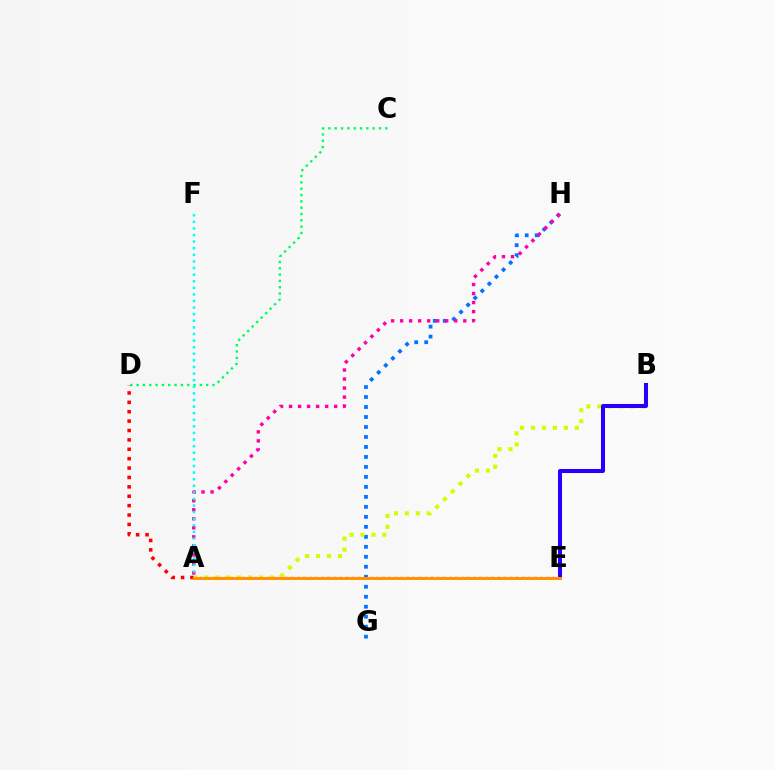{('C', 'D'): [{'color': '#00ff5c', 'line_style': 'dotted', 'thickness': 1.72}], ('G', 'H'): [{'color': '#0074ff', 'line_style': 'dotted', 'thickness': 2.71}], ('A', 'E'): [{'color': '#b900ff', 'line_style': 'dotted', 'thickness': 1.65}, {'color': '#3dff00', 'line_style': 'dashed', 'thickness': 2.13}, {'color': '#ff9400', 'line_style': 'solid', 'thickness': 2.19}], ('A', 'D'): [{'color': '#ff0000', 'line_style': 'dotted', 'thickness': 2.55}], ('A', 'H'): [{'color': '#ff00ac', 'line_style': 'dotted', 'thickness': 2.45}], ('A', 'F'): [{'color': '#00fff6', 'line_style': 'dotted', 'thickness': 1.79}], ('A', 'B'): [{'color': '#d1ff00', 'line_style': 'dotted', 'thickness': 2.98}], ('B', 'E'): [{'color': '#2500ff', 'line_style': 'solid', 'thickness': 2.9}]}